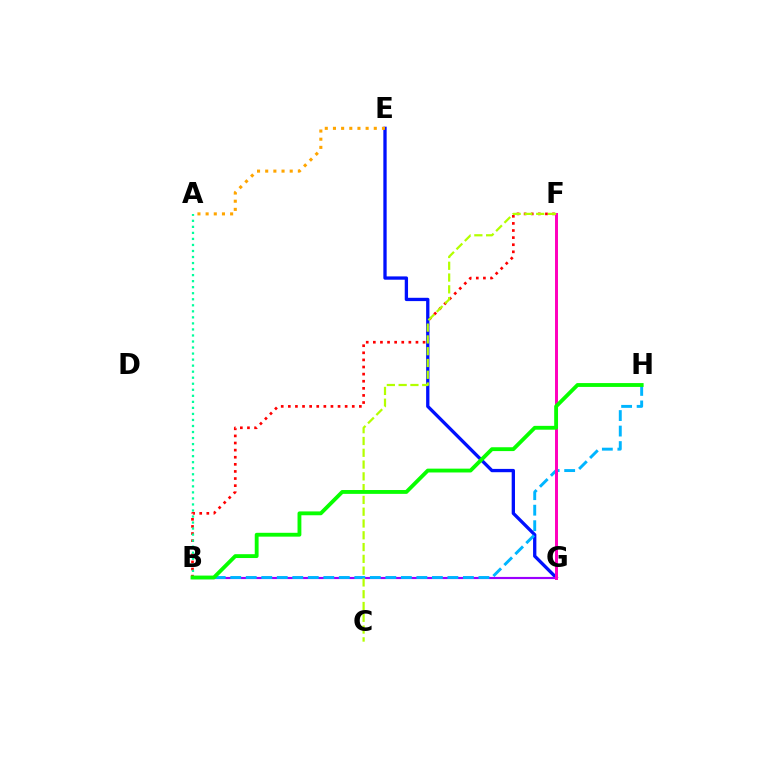{('B', 'F'): [{'color': '#ff0000', 'line_style': 'dotted', 'thickness': 1.93}], ('A', 'B'): [{'color': '#00ff9d', 'line_style': 'dotted', 'thickness': 1.64}], ('E', 'G'): [{'color': '#0010ff', 'line_style': 'solid', 'thickness': 2.38}], ('B', 'G'): [{'color': '#9b00ff', 'line_style': 'solid', 'thickness': 1.55}], ('B', 'H'): [{'color': '#00b5ff', 'line_style': 'dashed', 'thickness': 2.11}, {'color': '#08ff00', 'line_style': 'solid', 'thickness': 2.77}], ('A', 'E'): [{'color': '#ffa500', 'line_style': 'dotted', 'thickness': 2.22}], ('F', 'G'): [{'color': '#ff00bd', 'line_style': 'solid', 'thickness': 2.14}], ('C', 'F'): [{'color': '#b3ff00', 'line_style': 'dashed', 'thickness': 1.6}]}